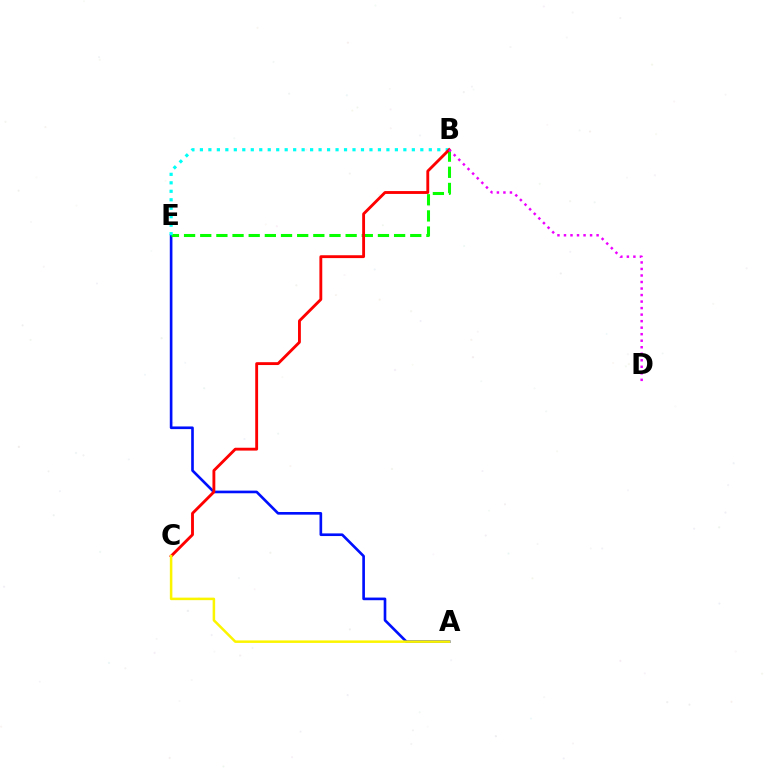{('A', 'E'): [{'color': '#0010ff', 'line_style': 'solid', 'thickness': 1.91}], ('B', 'E'): [{'color': '#08ff00', 'line_style': 'dashed', 'thickness': 2.19}, {'color': '#00fff6', 'line_style': 'dotted', 'thickness': 2.3}], ('B', 'C'): [{'color': '#ff0000', 'line_style': 'solid', 'thickness': 2.06}], ('B', 'D'): [{'color': '#ee00ff', 'line_style': 'dotted', 'thickness': 1.77}], ('A', 'C'): [{'color': '#fcf500', 'line_style': 'solid', 'thickness': 1.81}]}